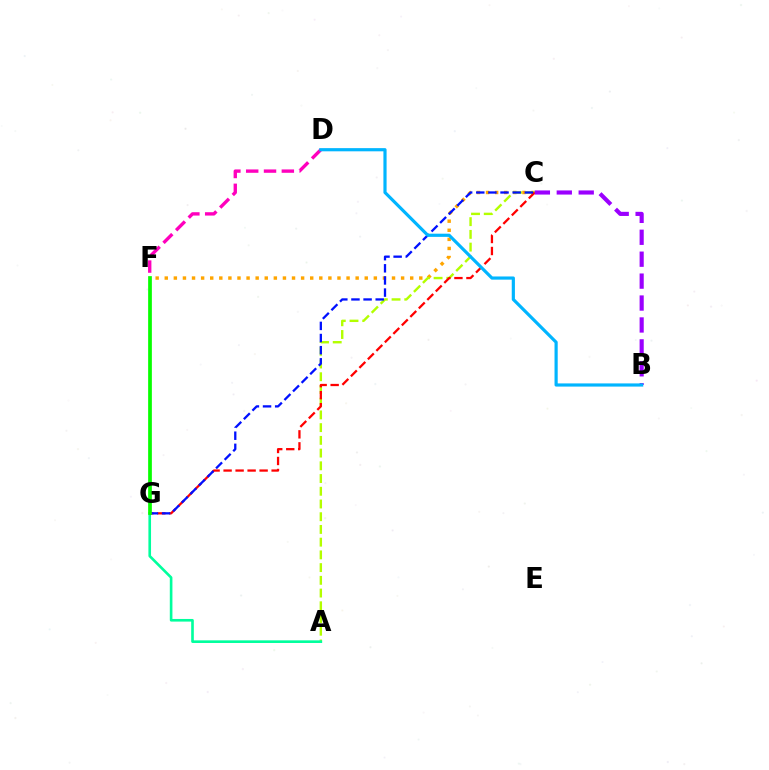{('C', 'F'): [{'color': '#ffa500', 'line_style': 'dotted', 'thickness': 2.47}], ('A', 'C'): [{'color': '#b3ff00', 'line_style': 'dashed', 'thickness': 1.73}], ('D', 'F'): [{'color': '#ff00bd', 'line_style': 'dashed', 'thickness': 2.42}], ('A', 'G'): [{'color': '#00ff9d', 'line_style': 'solid', 'thickness': 1.89}], ('C', 'G'): [{'color': '#ff0000', 'line_style': 'dashed', 'thickness': 1.63}, {'color': '#0010ff', 'line_style': 'dashed', 'thickness': 1.65}], ('B', 'C'): [{'color': '#9b00ff', 'line_style': 'dashed', 'thickness': 2.98}], ('B', 'D'): [{'color': '#00b5ff', 'line_style': 'solid', 'thickness': 2.29}], ('F', 'G'): [{'color': '#08ff00', 'line_style': 'solid', 'thickness': 2.68}]}